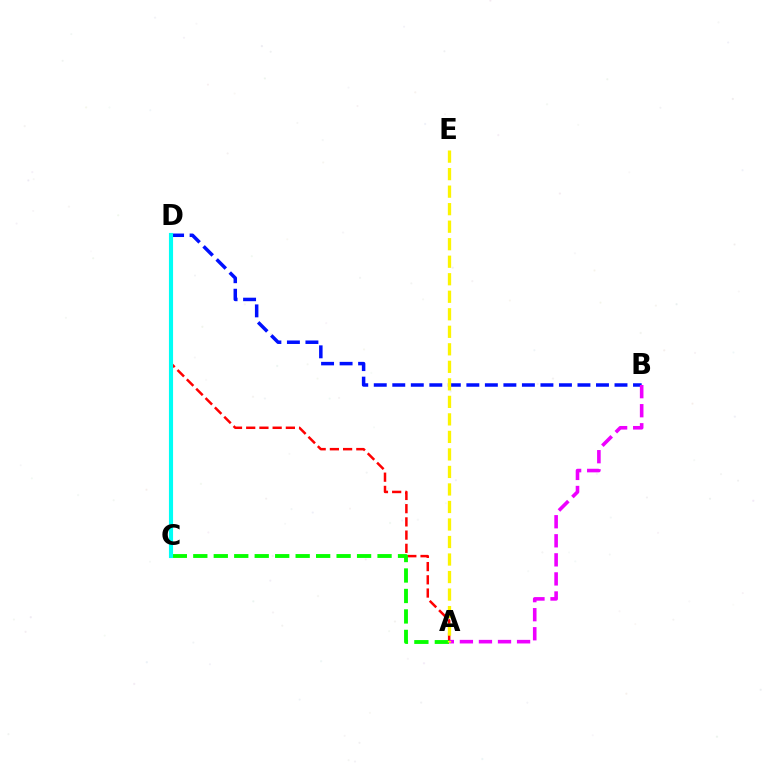{('A', 'D'): [{'color': '#ff0000', 'line_style': 'dashed', 'thickness': 1.8}], ('A', 'C'): [{'color': '#08ff00', 'line_style': 'dashed', 'thickness': 2.78}], ('B', 'D'): [{'color': '#0010ff', 'line_style': 'dashed', 'thickness': 2.52}], ('C', 'D'): [{'color': '#00fff6', 'line_style': 'solid', 'thickness': 2.97}], ('A', 'B'): [{'color': '#ee00ff', 'line_style': 'dashed', 'thickness': 2.59}], ('A', 'E'): [{'color': '#fcf500', 'line_style': 'dashed', 'thickness': 2.38}]}